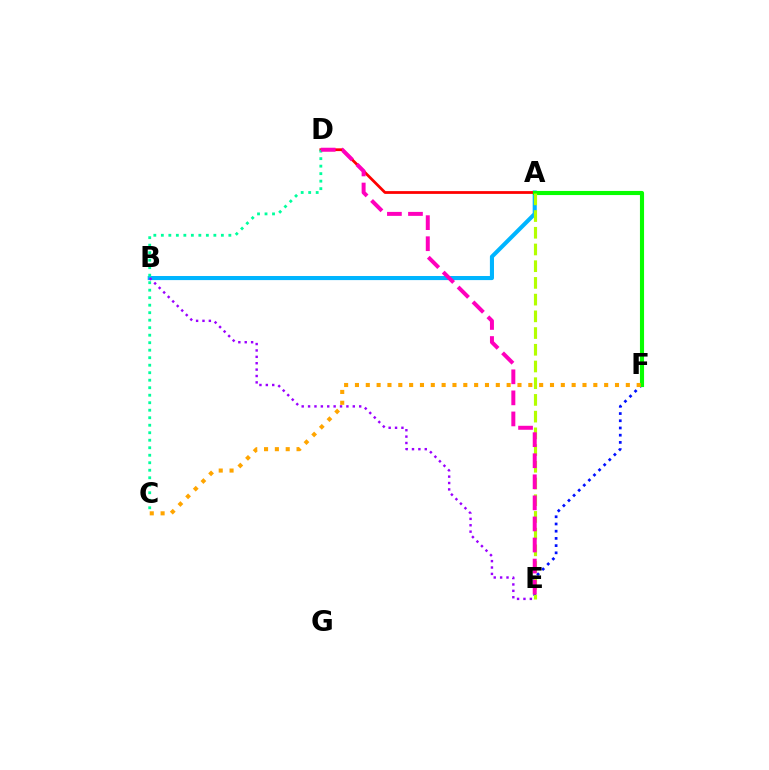{('A', 'B'): [{'color': '#00b5ff', 'line_style': 'solid', 'thickness': 2.94}], ('A', 'D'): [{'color': '#ff0000', 'line_style': 'solid', 'thickness': 1.99}], ('E', 'F'): [{'color': '#0010ff', 'line_style': 'dotted', 'thickness': 1.96}], ('A', 'F'): [{'color': '#08ff00', 'line_style': 'solid', 'thickness': 2.96}], ('A', 'E'): [{'color': '#b3ff00', 'line_style': 'dashed', 'thickness': 2.27}], ('C', 'D'): [{'color': '#00ff9d', 'line_style': 'dotted', 'thickness': 2.04}], ('D', 'E'): [{'color': '#ff00bd', 'line_style': 'dashed', 'thickness': 2.86}], ('B', 'E'): [{'color': '#9b00ff', 'line_style': 'dotted', 'thickness': 1.74}], ('C', 'F'): [{'color': '#ffa500', 'line_style': 'dotted', 'thickness': 2.94}]}